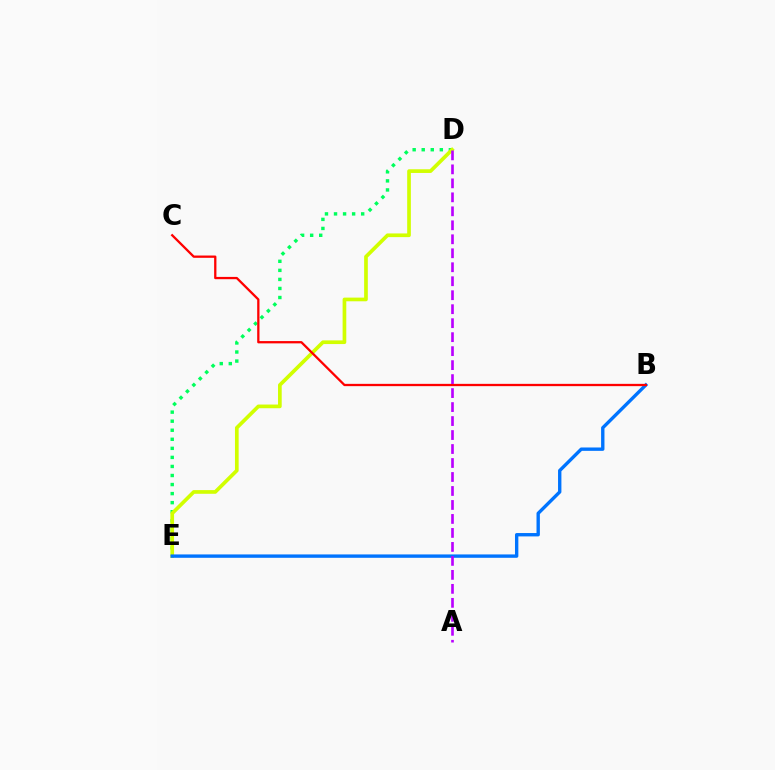{('D', 'E'): [{'color': '#00ff5c', 'line_style': 'dotted', 'thickness': 2.46}, {'color': '#d1ff00', 'line_style': 'solid', 'thickness': 2.65}], ('B', 'E'): [{'color': '#0074ff', 'line_style': 'solid', 'thickness': 2.42}], ('B', 'C'): [{'color': '#ff0000', 'line_style': 'solid', 'thickness': 1.65}], ('A', 'D'): [{'color': '#b900ff', 'line_style': 'dashed', 'thickness': 1.9}]}